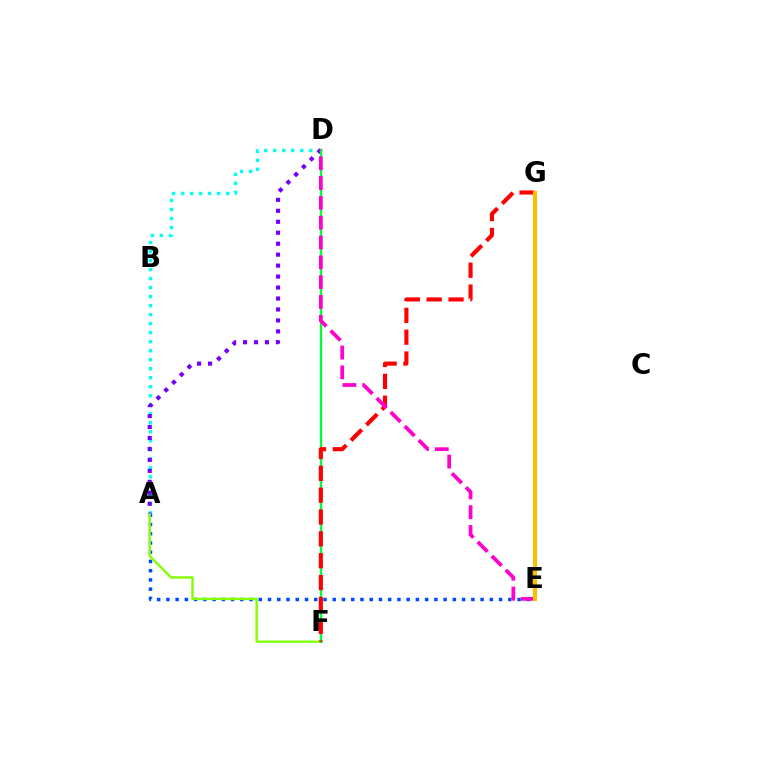{('A', 'E'): [{'color': '#004bff', 'line_style': 'dotted', 'thickness': 2.51}], ('A', 'F'): [{'color': '#84ff00', 'line_style': 'solid', 'thickness': 1.73}], ('A', 'D'): [{'color': '#00fff6', 'line_style': 'dotted', 'thickness': 2.45}, {'color': '#7200ff', 'line_style': 'dotted', 'thickness': 2.98}], ('D', 'F'): [{'color': '#00ff39', 'line_style': 'solid', 'thickness': 1.67}], ('F', 'G'): [{'color': '#ff0000', 'line_style': 'dashed', 'thickness': 2.97}], ('D', 'E'): [{'color': '#ff00cf', 'line_style': 'dashed', 'thickness': 2.69}], ('E', 'G'): [{'color': '#ffbd00', 'line_style': 'solid', 'thickness': 2.92}]}